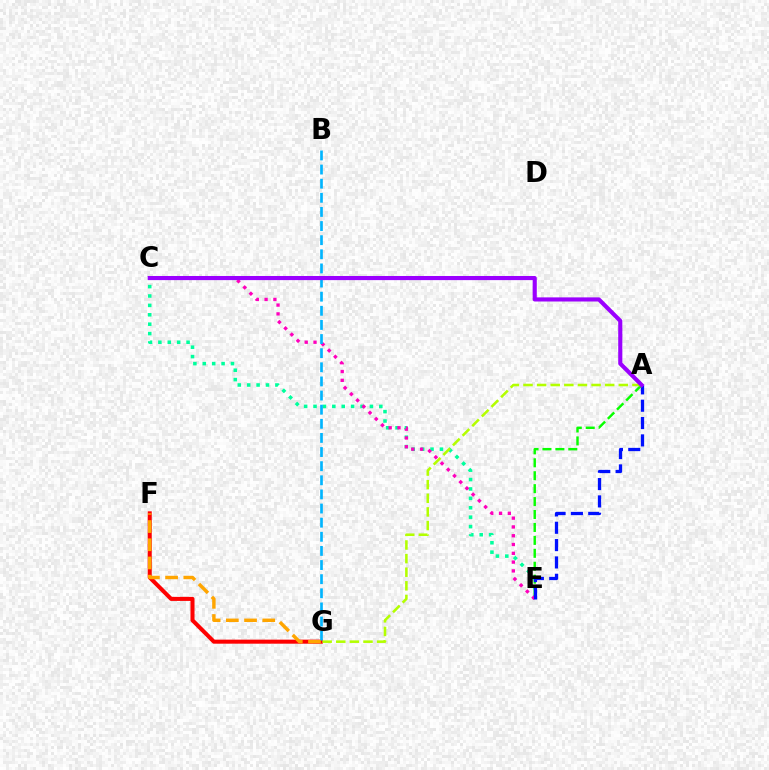{('F', 'G'): [{'color': '#ff0000', 'line_style': 'solid', 'thickness': 2.91}, {'color': '#ffa500', 'line_style': 'dashed', 'thickness': 2.47}], ('A', 'E'): [{'color': '#08ff00', 'line_style': 'dashed', 'thickness': 1.76}, {'color': '#0010ff', 'line_style': 'dashed', 'thickness': 2.36}], ('C', 'E'): [{'color': '#00ff9d', 'line_style': 'dotted', 'thickness': 2.55}, {'color': '#ff00bd', 'line_style': 'dotted', 'thickness': 2.39}], ('B', 'G'): [{'color': '#00b5ff', 'line_style': 'dashed', 'thickness': 1.92}], ('A', 'G'): [{'color': '#b3ff00', 'line_style': 'dashed', 'thickness': 1.85}], ('A', 'C'): [{'color': '#9b00ff', 'line_style': 'solid', 'thickness': 2.97}]}